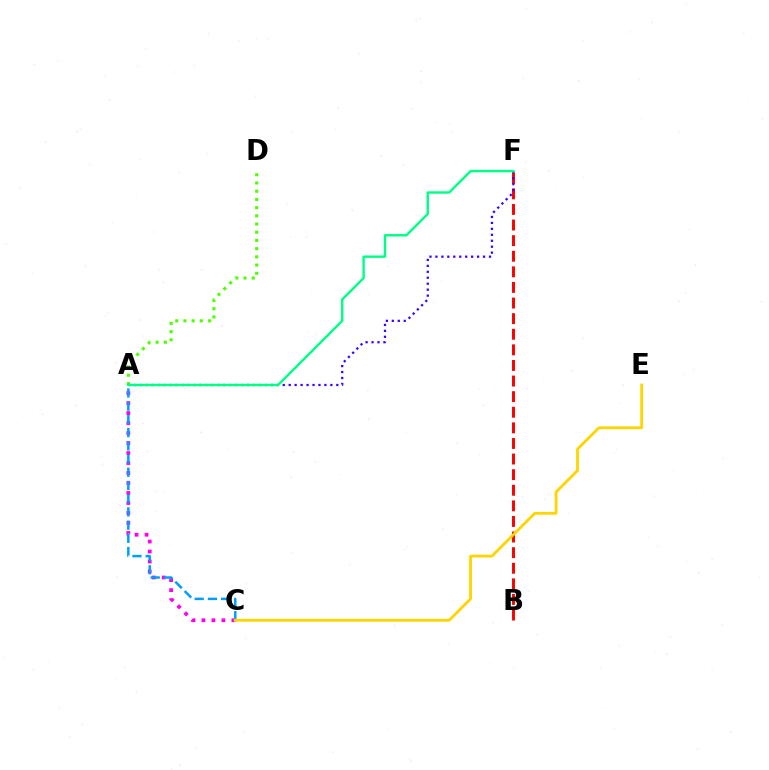{('A', 'C'): [{'color': '#ff00ed', 'line_style': 'dotted', 'thickness': 2.71}, {'color': '#009eff', 'line_style': 'dashed', 'thickness': 1.79}], ('A', 'D'): [{'color': '#4fff00', 'line_style': 'dotted', 'thickness': 2.23}], ('B', 'F'): [{'color': '#ff0000', 'line_style': 'dashed', 'thickness': 2.12}], ('A', 'F'): [{'color': '#3700ff', 'line_style': 'dotted', 'thickness': 1.62}, {'color': '#00ff86', 'line_style': 'solid', 'thickness': 1.73}], ('C', 'E'): [{'color': '#ffd500', 'line_style': 'solid', 'thickness': 2.03}]}